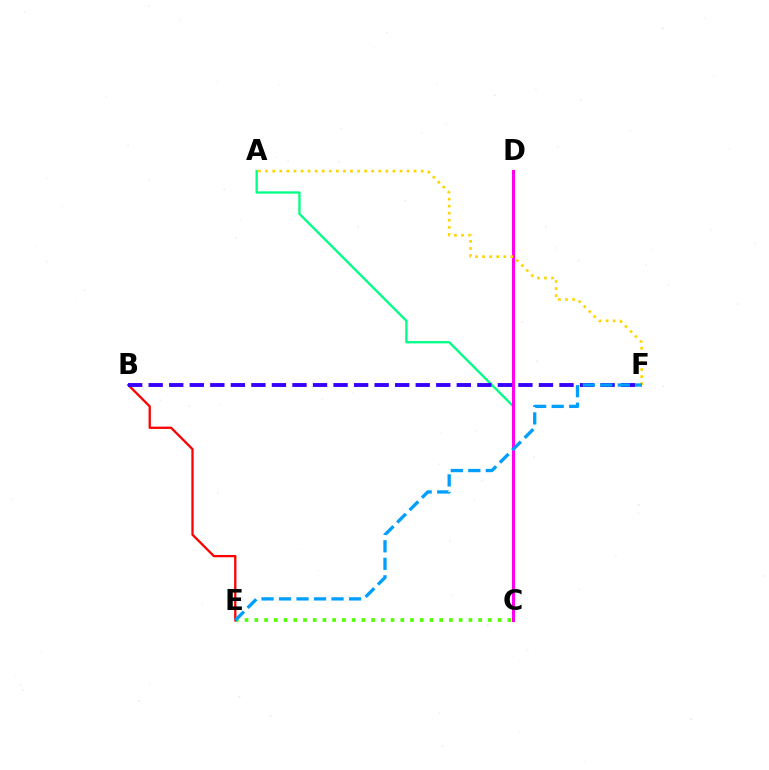{('C', 'E'): [{'color': '#4fff00', 'line_style': 'dotted', 'thickness': 2.64}], ('A', 'C'): [{'color': '#00ff86', 'line_style': 'solid', 'thickness': 1.67}], ('C', 'D'): [{'color': '#ff00ed', 'line_style': 'solid', 'thickness': 2.23}], ('B', 'E'): [{'color': '#ff0000', 'line_style': 'solid', 'thickness': 1.66}], ('A', 'F'): [{'color': '#ffd500', 'line_style': 'dotted', 'thickness': 1.92}], ('B', 'F'): [{'color': '#3700ff', 'line_style': 'dashed', 'thickness': 2.79}], ('E', 'F'): [{'color': '#009eff', 'line_style': 'dashed', 'thickness': 2.38}]}